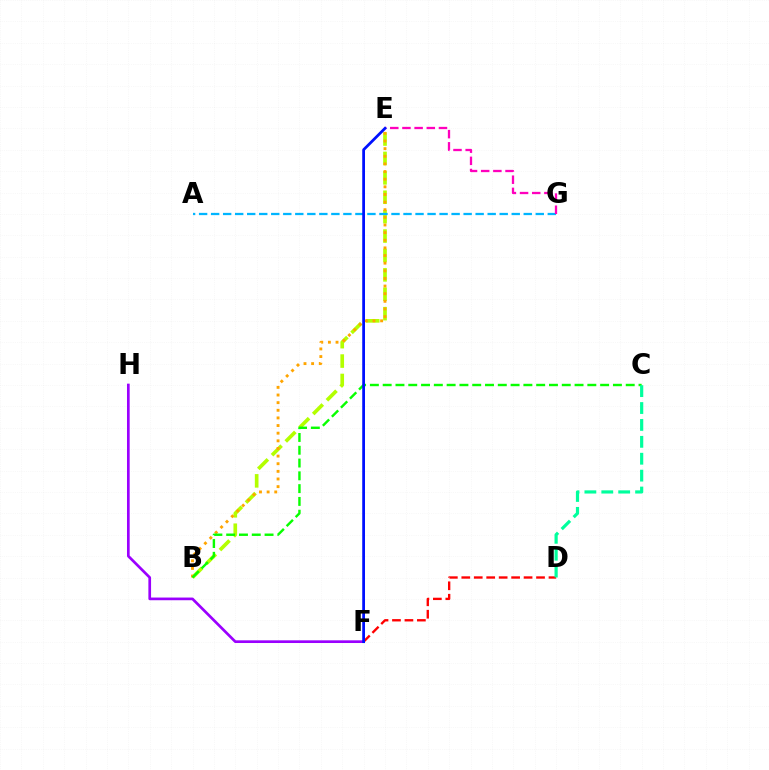{('B', 'E'): [{'color': '#b3ff00', 'line_style': 'dashed', 'thickness': 2.64}, {'color': '#ffa500', 'line_style': 'dotted', 'thickness': 2.07}], ('D', 'F'): [{'color': '#ff0000', 'line_style': 'dashed', 'thickness': 1.69}], ('B', 'C'): [{'color': '#08ff00', 'line_style': 'dashed', 'thickness': 1.74}], ('A', 'G'): [{'color': '#00b5ff', 'line_style': 'dashed', 'thickness': 1.63}], ('E', 'G'): [{'color': '#ff00bd', 'line_style': 'dashed', 'thickness': 1.65}], ('C', 'D'): [{'color': '#00ff9d', 'line_style': 'dashed', 'thickness': 2.3}], ('F', 'H'): [{'color': '#9b00ff', 'line_style': 'solid', 'thickness': 1.93}], ('E', 'F'): [{'color': '#0010ff', 'line_style': 'solid', 'thickness': 1.99}]}